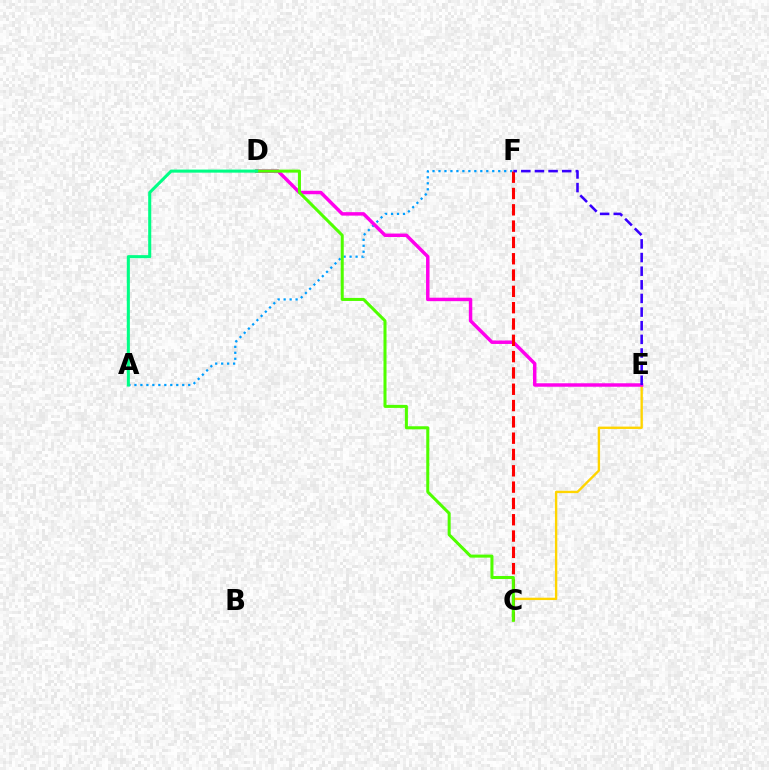{('C', 'E'): [{'color': '#ffd500', 'line_style': 'solid', 'thickness': 1.7}], ('A', 'F'): [{'color': '#009eff', 'line_style': 'dotted', 'thickness': 1.62}], ('D', 'E'): [{'color': '#ff00ed', 'line_style': 'solid', 'thickness': 2.49}], ('C', 'F'): [{'color': '#ff0000', 'line_style': 'dashed', 'thickness': 2.22}], ('C', 'D'): [{'color': '#4fff00', 'line_style': 'solid', 'thickness': 2.18}], ('A', 'D'): [{'color': '#00ff86', 'line_style': 'solid', 'thickness': 2.21}], ('E', 'F'): [{'color': '#3700ff', 'line_style': 'dashed', 'thickness': 1.85}]}